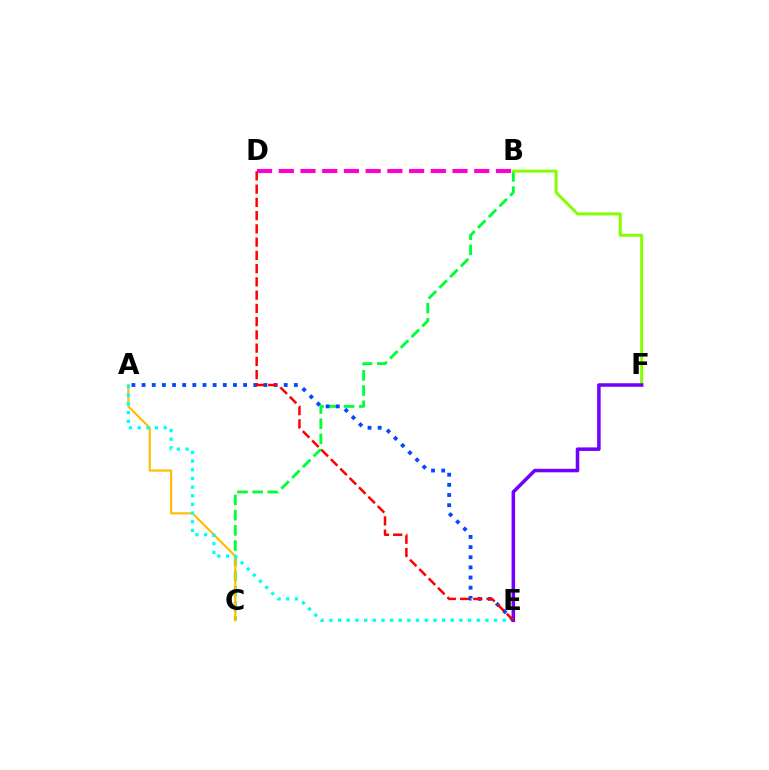{('B', 'C'): [{'color': '#00ff39', 'line_style': 'dashed', 'thickness': 2.06}], ('B', 'D'): [{'color': '#ff00cf', 'line_style': 'dashed', 'thickness': 2.95}], ('A', 'C'): [{'color': '#ffbd00', 'line_style': 'solid', 'thickness': 1.56}], ('B', 'F'): [{'color': '#84ff00', 'line_style': 'solid', 'thickness': 2.15}], ('A', 'E'): [{'color': '#00fff6', 'line_style': 'dotted', 'thickness': 2.35}, {'color': '#004bff', 'line_style': 'dotted', 'thickness': 2.76}], ('E', 'F'): [{'color': '#7200ff', 'line_style': 'solid', 'thickness': 2.54}], ('D', 'E'): [{'color': '#ff0000', 'line_style': 'dashed', 'thickness': 1.8}]}